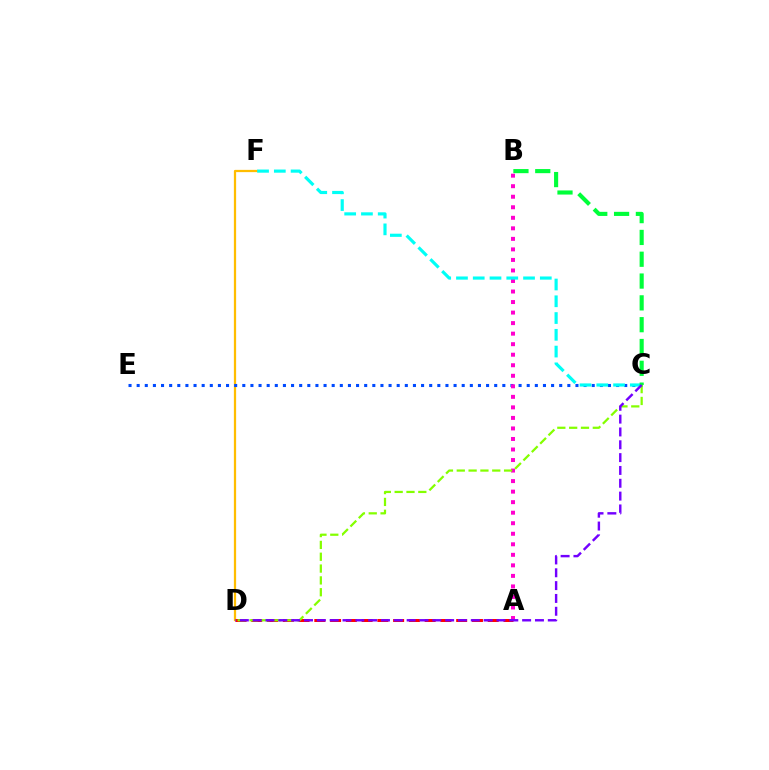{('A', 'D'): [{'color': '#ff0000', 'line_style': 'dashed', 'thickness': 2.14}], ('D', 'F'): [{'color': '#ffbd00', 'line_style': 'solid', 'thickness': 1.62}], ('C', 'E'): [{'color': '#004bff', 'line_style': 'dotted', 'thickness': 2.21}], ('A', 'B'): [{'color': '#ff00cf', 'line_style': 'dotted', 'thickness': 2.86}], ('C', 'F'): [{'color': '#00fff6', 'line_style': 'dashed', 'thickness': 2.28}], ('C', 'D'): [{'color': '#84ff00', 'line_style': 'dashed', 'thickness': 1.61}, {'color': '#7200ff', 'line_style': 'dashed', 'thickness': 1.74}], ('B', 'C'): [{'color': '#00ff39', 'line_style': 'dashed', 'thickness': 2.96}]}